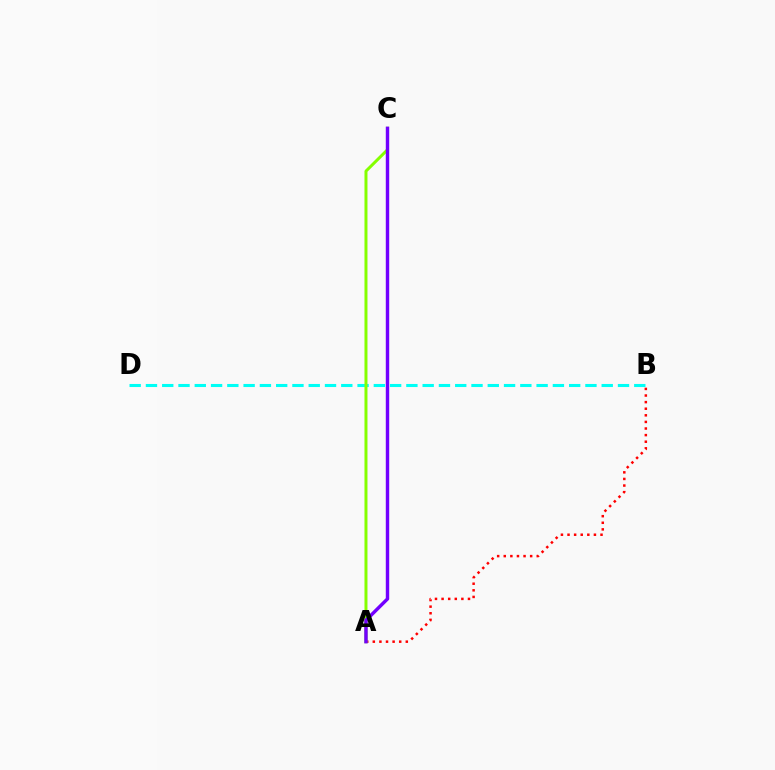{('B', 'D'): [{'color': '#00fff6', 'line_style': 'dashed', 'thickness': 2.21}], ('A', 'B'): [{'color': '#ff0000', 'line_style': 'dotted', 'thickness': 1.79}], ('A', 'C'): [{'color': '#84ff00', 'line_style': 'solid', 'thickness': 2.15}, {'color': '#7200ff', 'line_style': 'solid', 'thickness': 2.46}]}